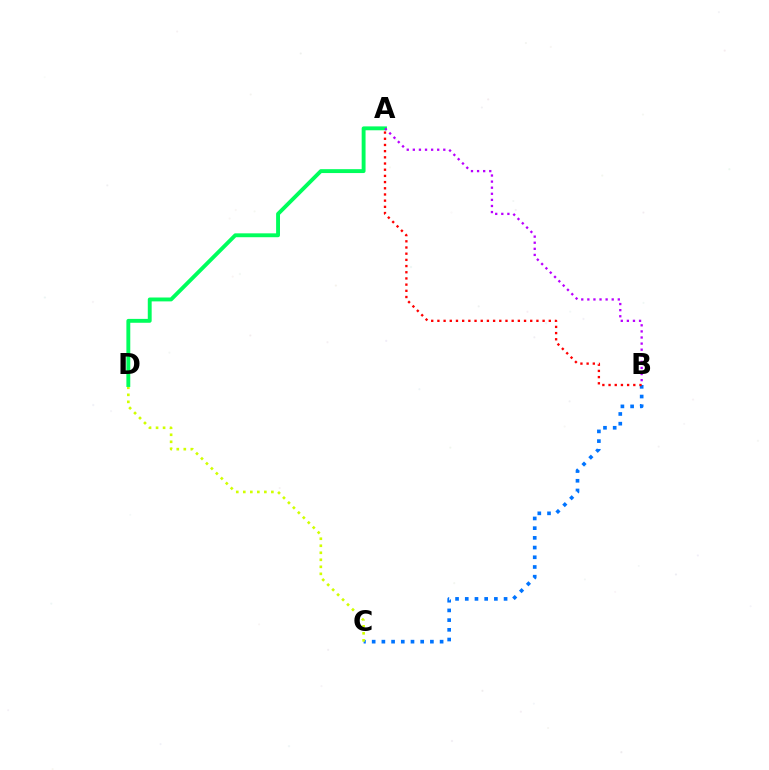{('B', 'C'): [{'color': '#0074ff', 'line_style': 'dotted', 'thickness': 2.64}], ('A', 'B'): [{'color': '#ff0000', 'line_style': 'dotted', 'thickness': 1.68}, {'color': '#b900ff', 'line_style': 'dotted', 'thickness': 1.66}], ('C', 'D'): [{'color': '#d1ff00', 'line_style': 'dotted', 'thickness': 1.91}], ('A', 'D'): [{'color': '#00ff5c', 'line_style': 'solid', 'thickness': 2.8}]}